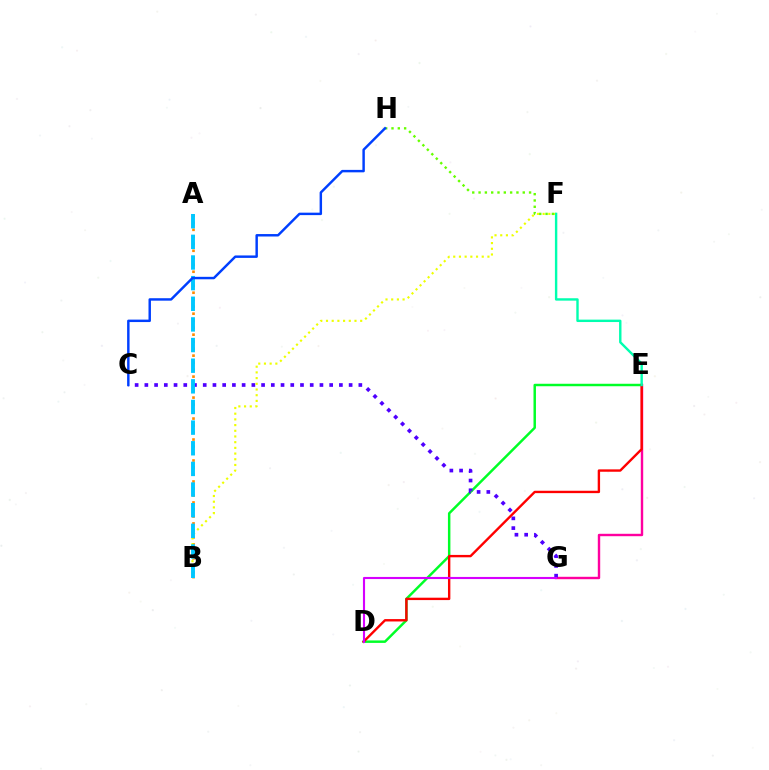{('E', 'G'): [{'color': '#ff00a0', 'line_style': 'solid', 'thickness': 1.73}], ('D', 'E'): [{'color': '#00ff27', 'line_style': 'solid', 'thickness': 1.78}, {'color': '#ff0000', 'line_style': 'solid', 'thickness': 1.72}], ('A', 'B'): [{'color': '#ff8800', 'line_style': 'dotted', 'thickness': 1.9}, {'color': '#00c7ff', 'line_style': 'dashed', 'thickness': 2.8}], ('C', 'G'): [{'color': '#4f00ff', 'line_style': 'dotted', 'thickness': 2.64}], ('F', 'H'): [{'color': '#66ff00', 'line_style': 'dotted', 'thickness': 1.72}], ('B', 'F'): [{'color': '#eeff00', 'line_style': 'dotted', 'thickness': 1.55}], ('D', 'G'): [{'color': '#d600ff', 'line_style': 'solid', 'thickness': 1.52}], ('E', 'F'): [{'color': '#00ffaf', 'line_style': 'solid', 'thickness': 1.73}], ('C', 'H'): [{'color': '#003fff', 'line_style': 'solid', 'thickness': 1.76}]}